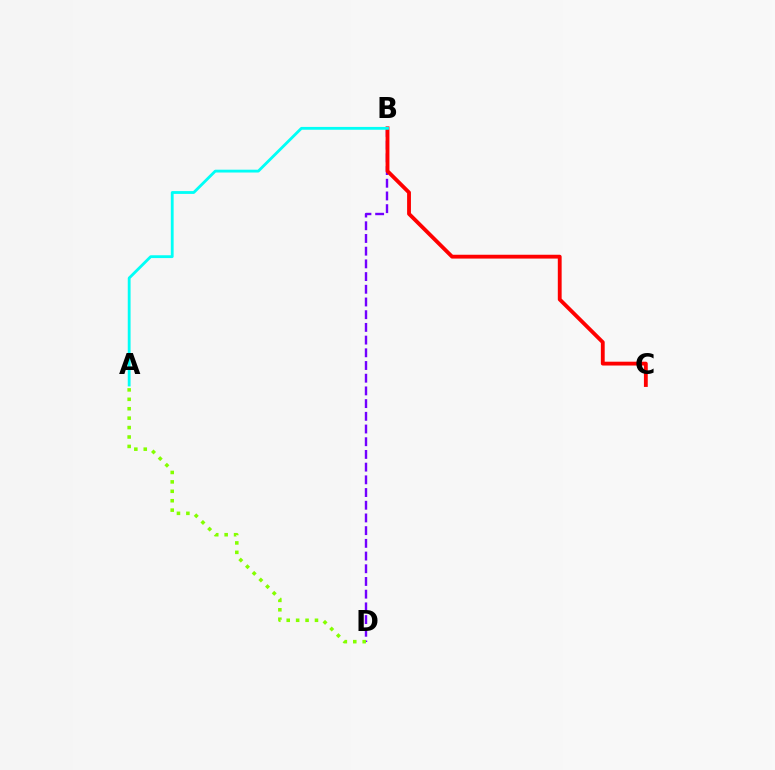{('B', 'D'): [{'color': '#7200ff', 'line_style': 'dashed', 'thickness': 1.73}], ('B', 'C'): [{'color': '#ff0000', 'line_style': 'solid', 'thickness': 2.76}], ('A', 'B'): [{'color': '#00fff6', 'line_style': 'solid', 'thickness': 2.03}], ('A', 'D'): [{'color': '#84ff00', 'line_style': 'dotted', 'thickness': 2.56}]}